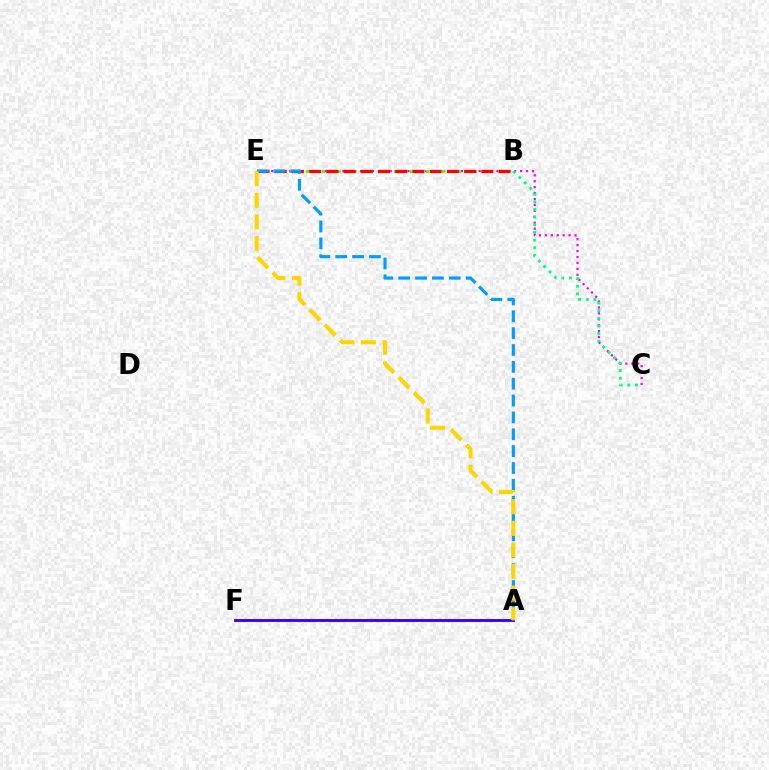{('C', 'E'): [{'color': '#ff00ed', 'line_style': 'dotted', 'thickness': 1.61}], ('B', 'C'): [{'color': '#00ff86', 'line_style': 'dotted', 'thickness': 2.08}], ('B', 'E'): [{'color': '#4fff00', 'line_style': 'dotted', 'thickness': 2.18}, {'color': '#ff0000', 'line_style': 'dashed', 'thickness': 2.34}], ('A', 'F'): [{'color': '#3700ff', 'line_style': 'solid', 'thickness': 2.08}], ('A', 'E'): [{'color': '#009eff', 'line_style': 'dashed', 'thickness': 2.29}, {'color': '#ffd500', 'line_style': 'dashed', 'thickness': 2.94}]}